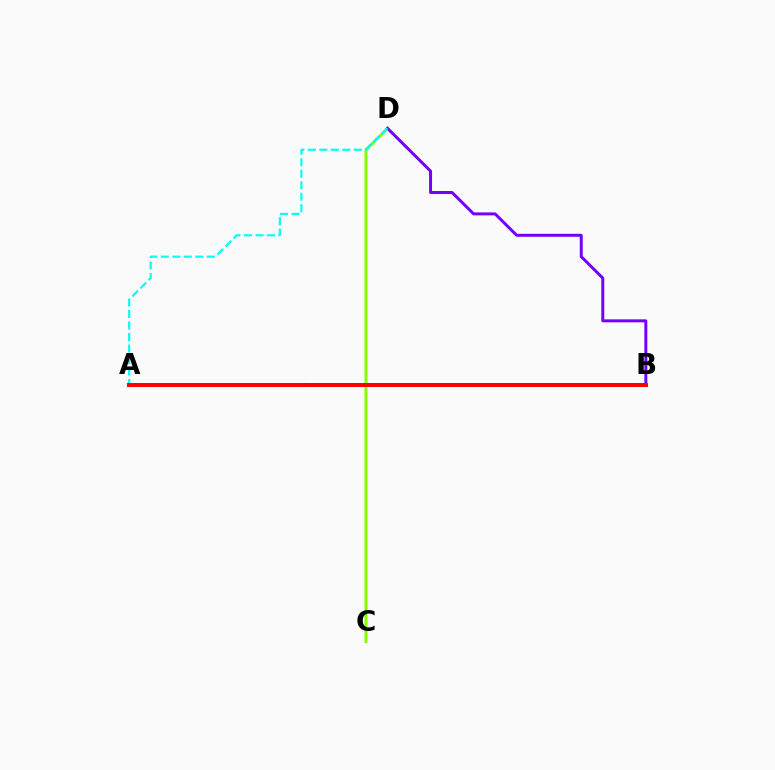{('C', 'D'): [{'color': '#84ff00', 'line_style': 'solid', 'thickness': 2.13}], ('B', 'D'): [{'color': '#7200ff', 'line_style': 'solid', 'thickness': 2.14}], ('A', 'D'): [{'color': '#00fff6', 'line_style': 'dashed', 'thickness': 1.56}], ('A', 'B'): [{'color': '#ff0000', 'line_style': 'solid', 'thickness': 2.87}]}